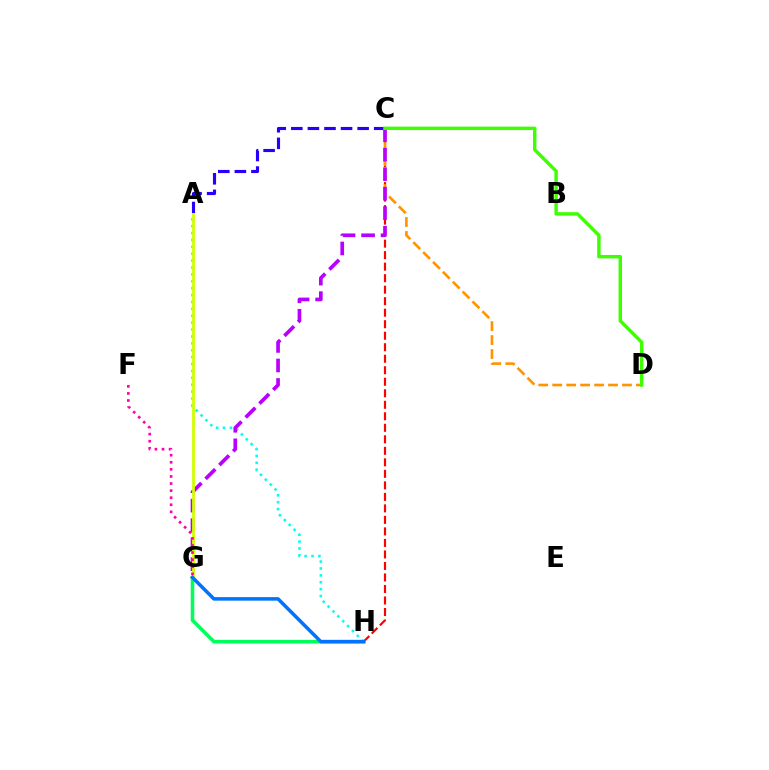{('C', 'H'): [{'color': '#ff0000', 'line_style': 'dashed', 'thickness': 1.56}], ('C', 'D'): [{'color': '#ff9400', 'line_style': 'dashed', 'thickness': 1.9}, {'color': '#3dff00', 'line_style': 'solid', 'thickness': 2.47}], ('G', 'H'): [{'color': '#00ff5c', 'line_style': 'solid', 'thickness': 2.56}, {'color': '#0074ff', 'line_style': 'solid', 'thickness': 2.54}], ('A', 'C'): [{'color': '#2500ff', 'line_style': 'dashed', 'thickness': 2.25}], ('A', 'H'): [{'color': '#00fff6', 'line_style': 'dotted', 'thickness': 1.87}], ('C', 'G'): [{'color': '#b900ff', 'line_style': 'dashed', 'thickness': 2.65}], ('A', 'G'): [{'color': '#d1ff00', 'line_style': 'solid', 'thickness': 2.01}], ('F', 'G'): [{'color': '#ff00ac', 'line_style': 'dotted', 'thickness': 1.92}]}